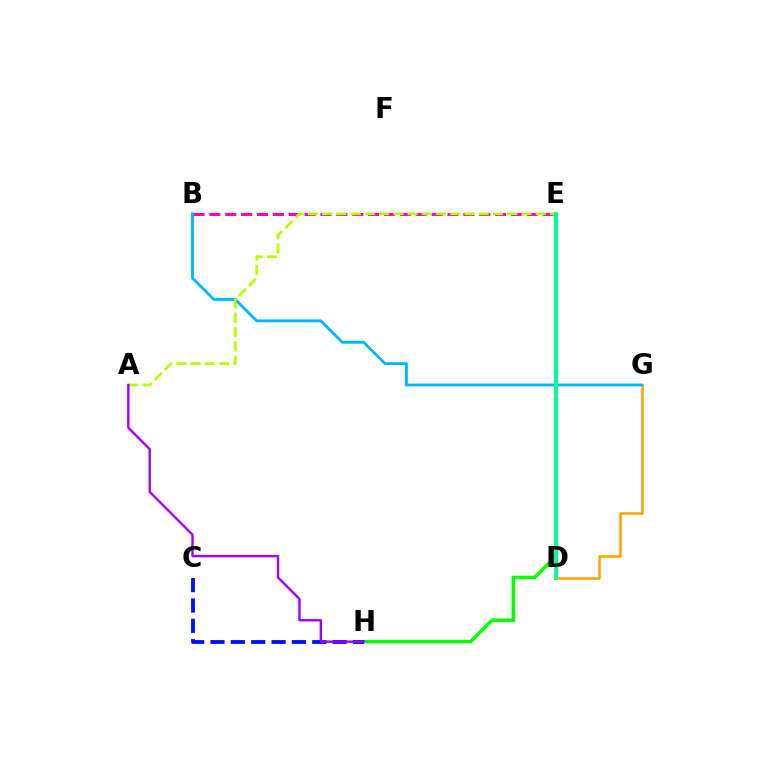{('D', 'E'): [{'color': '#ff0000', 'line_style': 'solid', 'thickness': 2.14}, {'color': '#00ff9d', 'line_style': 'solid', 'thickness': 2.77}], ('B', 'E'): [{'color': '#ff00bd', 'line_style': 'dashed', 'thickness': 2.16}], ('D', 'G'): [{'color': '#ffa500', 'line_style': 'solid', 'thickness': 1.83}], ('E', 'H'): [{'color': '#08ff00', 'line_style': 'solid', 'thickness': 2.55}], ('B', 'G'): [{'color': '#00b5ff', 'line_style': 'solid', 'thickness': 2.06}], ('A', 'E'): [{'color': '#b3ff00', 'line_style': 'dashed', 'thickness': 1.93}], ('C', 'H'): [{'color': '#0010ff', 'line_style': 'dashed', 'thickness': 2.76}], ('A', 'H'): [{'color': '#9b00ff', 'line_style': 'solid', 'thickness': 1.72}]}